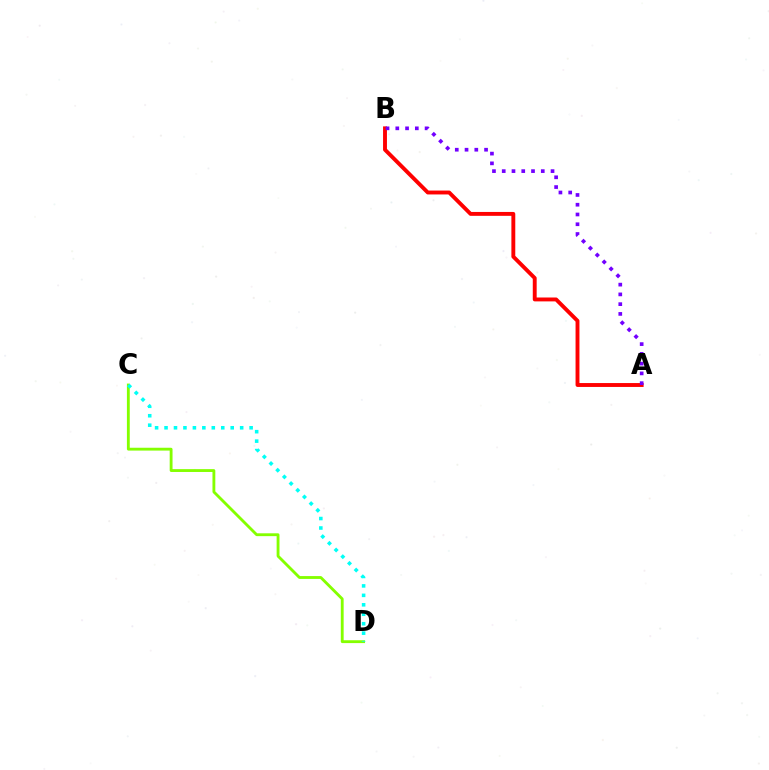{('A', 'B'): [{'color': '#ff0000', 'line_style': 'solid', 'thickness': 2.8}, {'color': '#7200ff', 'line_style': 'dotted', 'thickness': 2.65}], ('C', 'D'): [{'color': '#84ff00', 'line_style': 'solid', 'thickness': 2.05}, {'color': '#00fff6', 'line_style': 'dotted', 'thickness': 2.57}]}